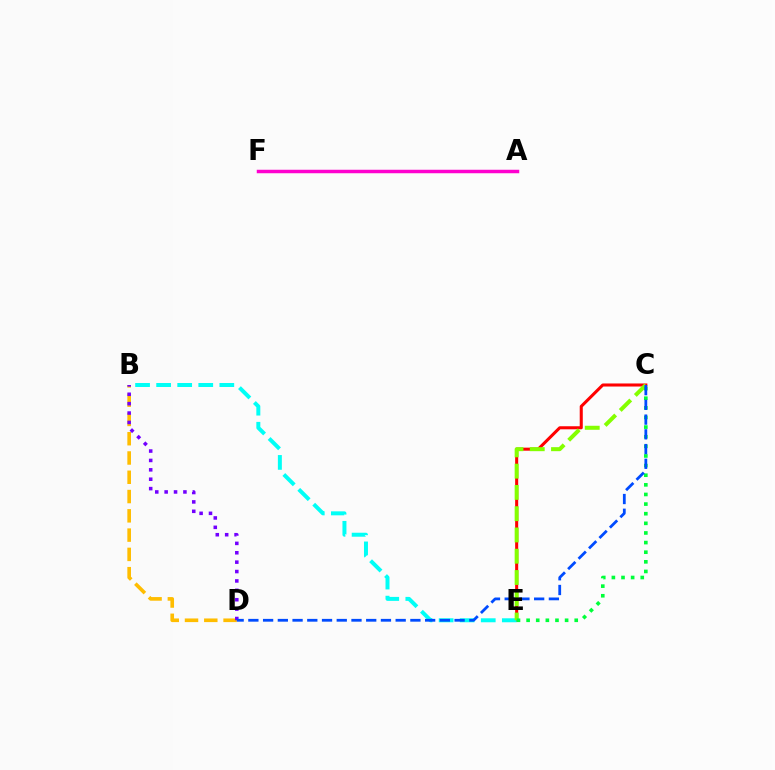{('B', 'D'): [{'color': '#ffbd00', 'line_style': 'dashed', 'thickness': 2.62}, {'color': '#7200ff', 'line_style': 'dotted', 'thickness': 2.55}], ('C', 'E'): [{'color': '#ff0000', 'line_style': 'solid', 'thickness': 2.2}, {'color': '#84ff00', 'line_style': 'dashed', 'thickness': 2.89}, {'color': '#00ff39', 'line_style': 'dotted', 'thickness': 2.61}], ('B', 'E'): [{'color': '#00fff6', 'line_style': 'dashed', 'thickness': 2.86}], ('C', 'D'): [{'color': '#004bff', 'line_style': 'dashed', 'thickness': 2.0}], ('A', 'F'): [{'color': '#ff00cf', 'line_style': 'solid', 'thickness': 2.51}]}